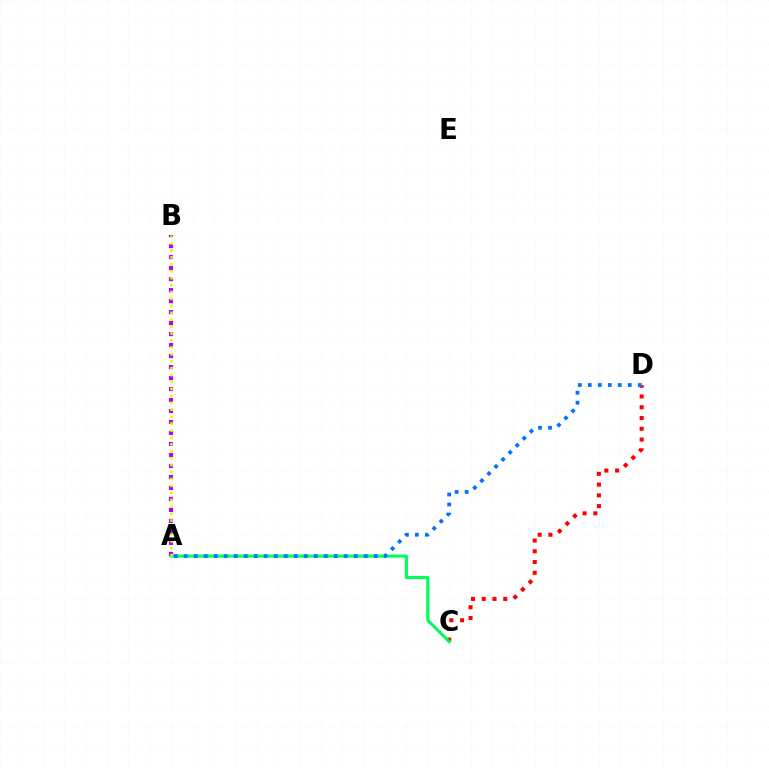{('C', 'D'): [{'color': '#ff0000', 'line_style': 'dotted', 'thickness': 2.92}], ('A', 'C'): [{'color': '#00ff5c', 'line_style': 'solid', 'thickness': 2.25}], ('A', 'B'): [{'color': '#b900ff', 'line_style': 'dotted', 'thickness': 2.99}, {'color': '#d1ff00', 'line_style': 'dotted', 'thickness': 1.88}], ('A', 'D'): [{'color': '#0074ff', 'line_style': 'dotted', 'thickness': 2.72}]}